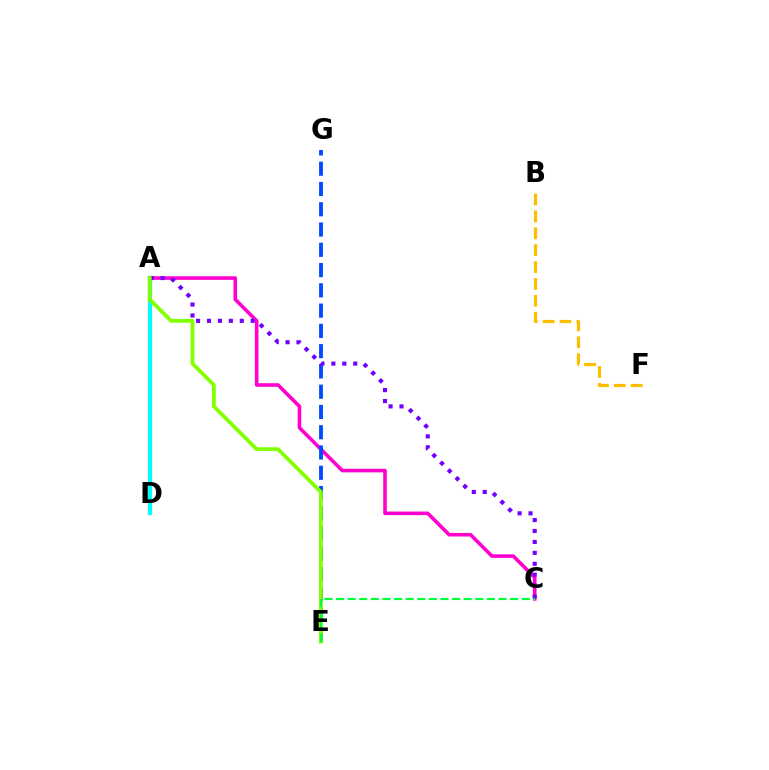{('A', 'D'): [{'color': '#ff0000', 'line_style': 'solid', 'thickness': 2.96}, {'color': '#00fff6', 'line_style': 'solid', 'thickness': 2.95}], ('A', 'C'): [{'color': '#ff00cf', 'line_style': 'solid', 'thickness': 2.59}, {'color': '#7200ff', 'line_style': 'dotted', 'thickness': 2.97}], ('E', 'G'): [{'color': '#004bff', 'line_style': 'dashed', 'thickness': 2.75}], ('B', 'F'): [{'color': '#ffbd00', 'line_style': 'dashed', 'thickness': 2.29}], ('A', 'E'): [{'color': '#84ff00', 'line_style': 'solid', 'thickness': 2.73}], ('C', 'E'): [{'color': '#00ff39', 'line_style': 'dashed', 'thickness': 1.58}]}